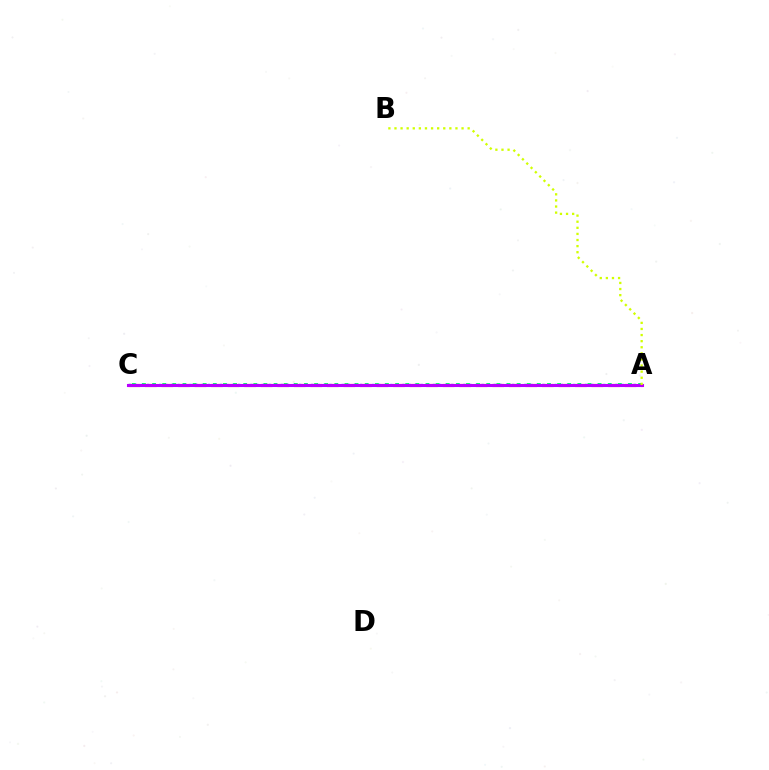{('A', 'C'): [{'color': '#ff0000', 'line_style': 'dashed', 'thickness': 2.25}, {'color': '#00ff5c', 'line_style': 'dotted', 'thickness': 2.75}, {'color': '#0074ff', 'line_style': 'dotted', 'thickness': 1.65}, {'color': '#b900ff', 'line_style': 'solid', 'thickness': 2.21}], ('A', 'B'): [{'color': '#d1ff00', 'line_style': 'dotted', 'thickness': 1.66}]}